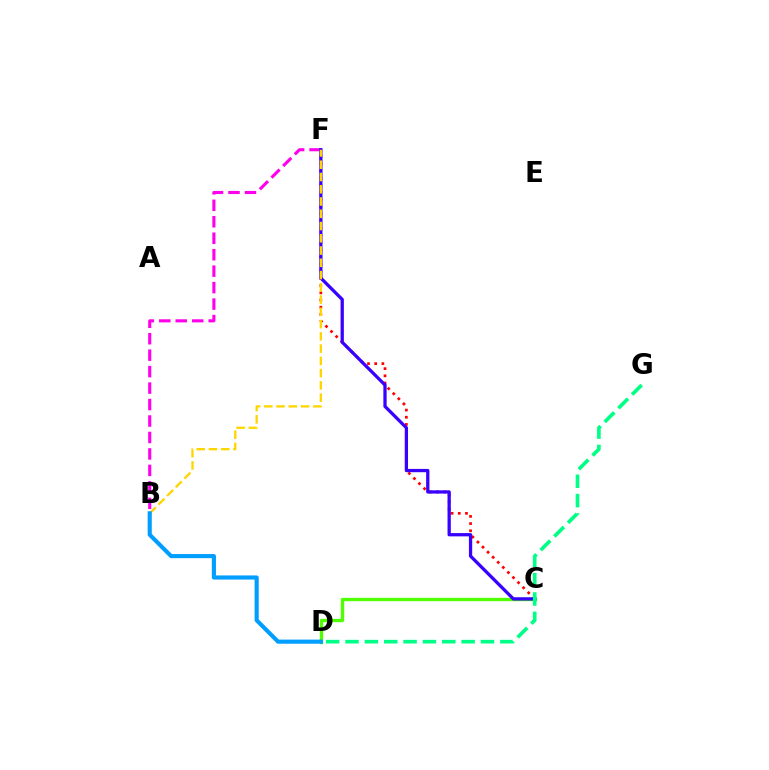{('C', 'F'): [{'color': '#ff0000', 'line_style': 'dotted', 'thickness': 1.95}, {'color': '#3700ff', 'line_style': 'solid', 'thickness': 2.35}], ('B', 'F'): [{'color': '#ff00ed', 'line_style': 'dashed', 'thickness': 2.24}, {'color': '#ffd500', 'line_style': 'dashed', 'thickness': 1.67}], ('C', 'D'): [{'color': '#4fff00', 'line_style': 'solid', 'thickness': 2.41}], ('D', 'G'): [{'color': '#00ff86', 'line_style': 'dashed', 'thickness': 2.63}], ('B', 'D'): [{'color': '#009eff', 'line_style': 'solid', 'thickness': 2.97}]}